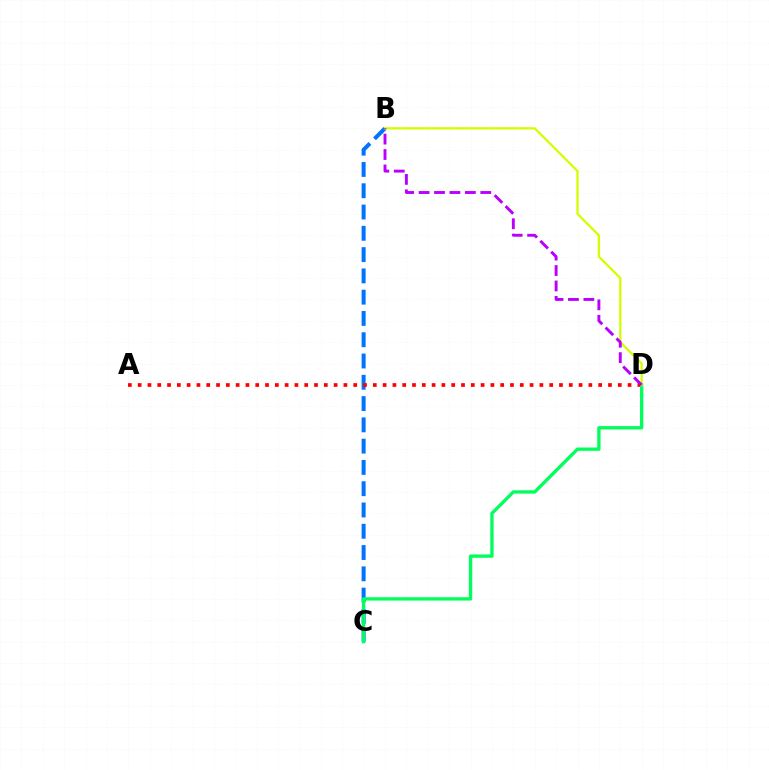{('B', 'C'): [{'color': '#0074ff', 'line_style': 'dashed', 'thickness': 2.89}], ('A', 'D'): [{'color': '#ff0000', 'line_style': 'dotted', 'thickness': 2.66}], ('C', 'D'): [{'color': '#00ff5c', 'line_style': 'solid', 'thickness': 2.4}], ('B', 'D'): [{'color': '#d1ff00', 'line_style': 'solid', 'thickness': 1.64}, {'color': '#b900ff', 'line_style': 'dashed', 'thickness': 2.09}]}